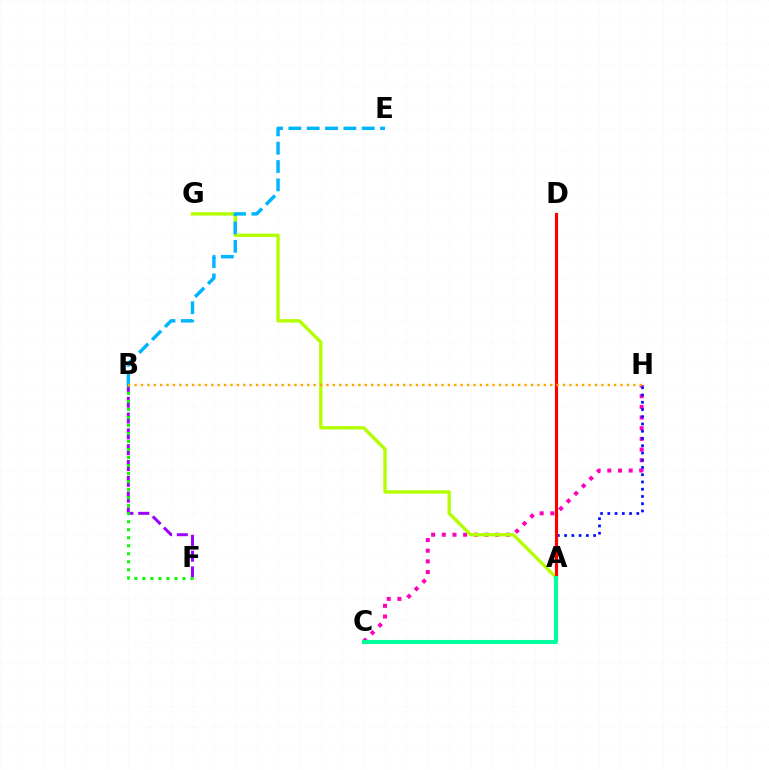{('C', 'H'): [{'color': '#ff00bd', 'line_style': 'dotted', 'thickness': 2.9}], ('B', 'F'): [{'color': '#9b00ff', 'line_style': 'dashed', 'thickness': 2.15}, {'color': '#08ff00', 'line_style': 'dotted', 'thickness': 2.18}], ('A', 'H'): [{'color': '#0010ff', 'line_style': 'dotted', 'thickness': 1.97}], ('A', 'G'): [{'color': '#b3ff00', 'line_style': 'solid', 'thickness': 2.44}], ('A', 'D'): [{'color': '#ff0000', 'line_style': 'solid', 'thickness': 2.27}], ('B', 'E'): [{'color': '#00b5ff', 'line_style': 'dashed', 'thickness': 2.49}], ('B', 'H'): [{'color': '#ffa500', 'line_style': 'dotted', 'thickness': 1.74}], ('A', 'C'): [{'color': '#00ff9d', 'line_style': 'solid', 'thickness': 2.95}]}